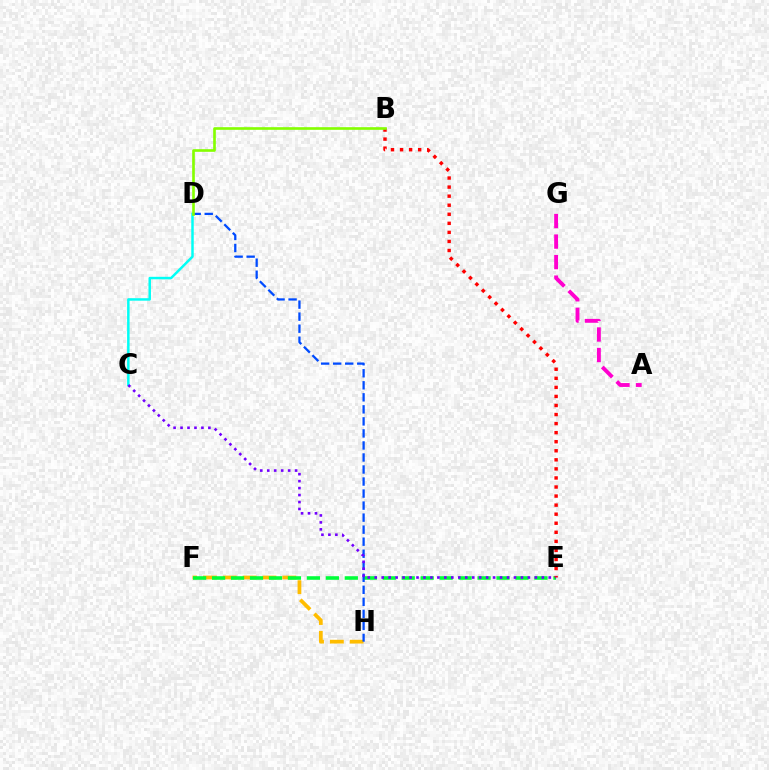{('F', 'H'): [{'color': '#ffbd00', 'line_style': 'dashed', 'thickness': 2.7}], ('E', 'F'): [{'color': '#00ff39', 'line_style': 'dashed', 'thickness': 2.58}], ('D', 'H'): [{'color': '#004bff', 'line_style': 'dashed', 'thickness': 1.63}], ('A', 'G'): [{'color': '#ff00cf', 'line_style': 'dashed', 'thickness': 2.79}], ('B', 'E'): [{'color': '#ff0000', 'line_style': 'dotted', 'thickness': 2.46}], ('C', 'D'): [{'color': '#00fff6', 'line_style': 'solid', 'thickness': 1.79}], ('B', 'D'): [{'color': '#84ff00', 'line_style': 'solid', 'thickness': 1.91}], ('C', 'E'): [{'color': '#7200ff', 'line_style': 'dotted', 'thickness': 1.89}]}